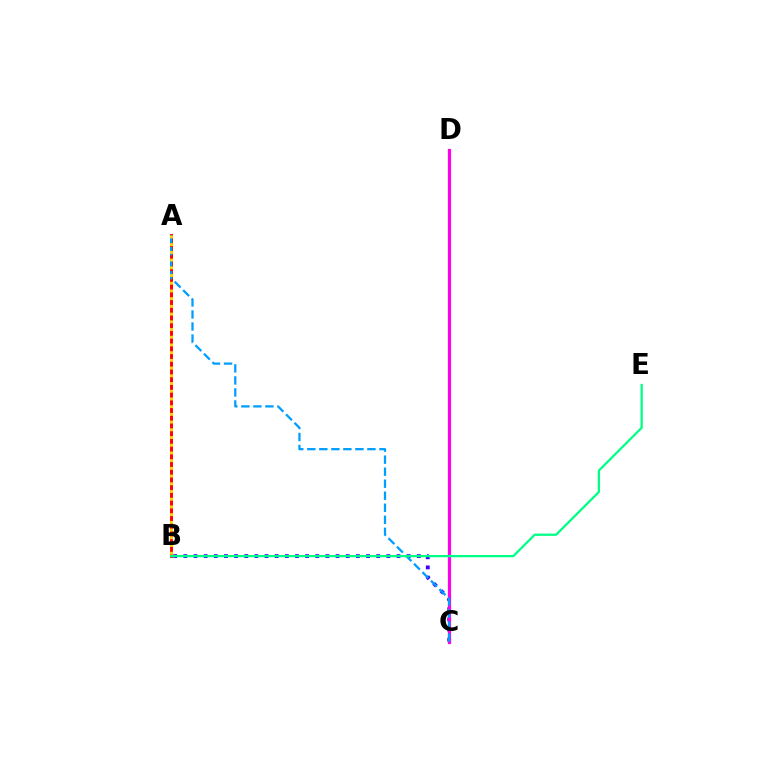{('B', 'C'): [{'color': '#3700ff', 'line_style': 'dotted', 'thickness': 2.76}], ('C', 'D'): [{'color': '#4fff00', 'line_style': 'solid', 'thickness': 1.7}, {'color': '#ff00ed', 'line_style': 'solid', 'thickness': 2.26}], ('A', 'B'): [{'color': '#ff0000', 'line_style': 'solid', 'thickness': 2.1}, {'color': '#ffd500', 'line_style': 'dotted', 'thickness': 2.1}], ('A', 'C'): [{'color': '#009eff', 'line_style': 'dashed', 'thickness': 1.63}], ('B', 'E'): [{'color': '#00ff86', 'line_style': 'solid', 'thickness': 1.63}]}